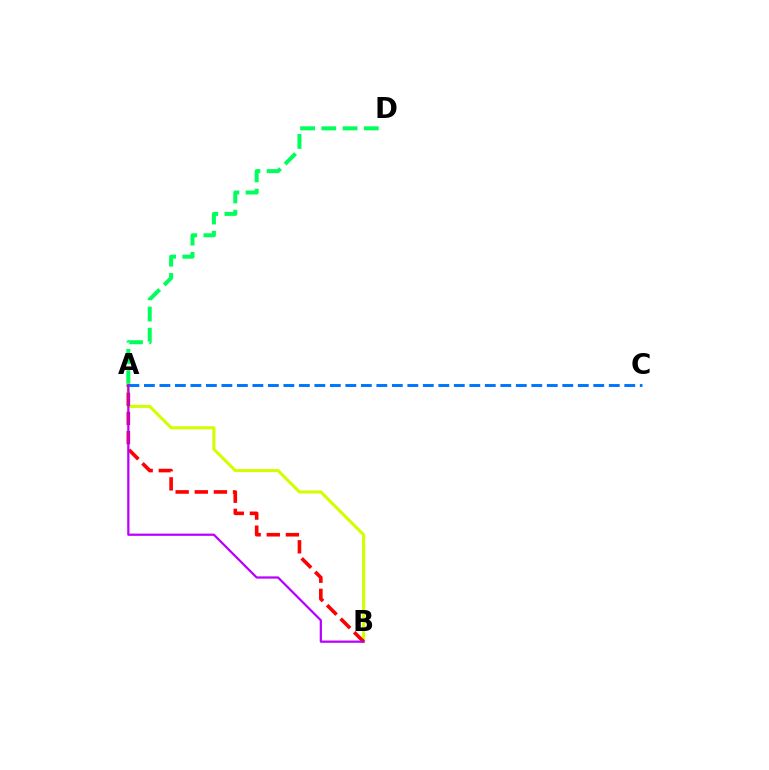{('A', 'D'): [{'color': '#00ff5c', 'line_style': 'dashed', 'thickness': 2.88}], ('A', 'B'): [{'color': '#d1ff00', 'line_style': 'solid', 'thickness': 2.2}, {'color': '#ff0000', 'line_style': 'dashed', 'thickness': 2.6}, {'color': '#b900ff', 'line_style': 'solid', 'thickness': 1.61}], ('A', 'C'): [{'color': '#0074ff', 'line_style': 'dashed', 'thickness': 2.11}]}